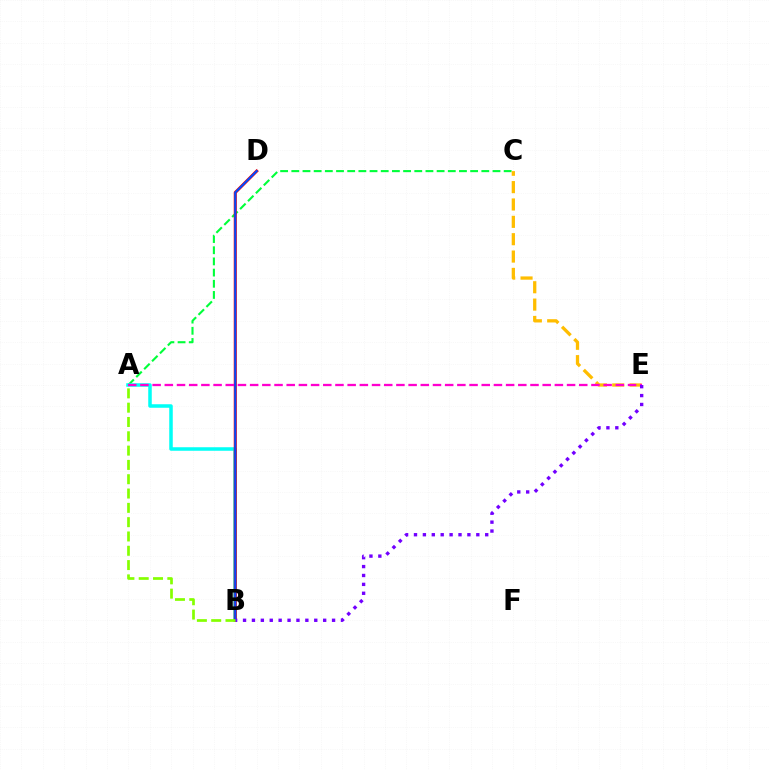{('A', 'C'): [{'color': '#00ff39', 'line_style': 'dashed', 'thickness': 1.52}], ('A', 'B'): [{'color': '#00fff6', 'line_style': 'solid', 'thickness': 2.54}, {'color': '#84ff00', 'line_style': 'dashed', 'thickness': 1.94}], ('C', 'E'): [{'color': '#ffbd00', 'line_style': 'dashed', 'thickness': 2.36}], ('B', 'D'): [{'color': '#ff0000', 'line_style': 'solid', 'thickness': 2.22}, {'color': '#004bff', 'line_style': 'solid', 'thickness': 1.52}], ('A', 'E'): [{'color': '#ff00cf', 'line_style': 'dashed', 'thickness': 1.66}], ('B', 'E'): [{'color': '#7200ff', 'line_style': 'dotted', 'thickness': 2.42}]}